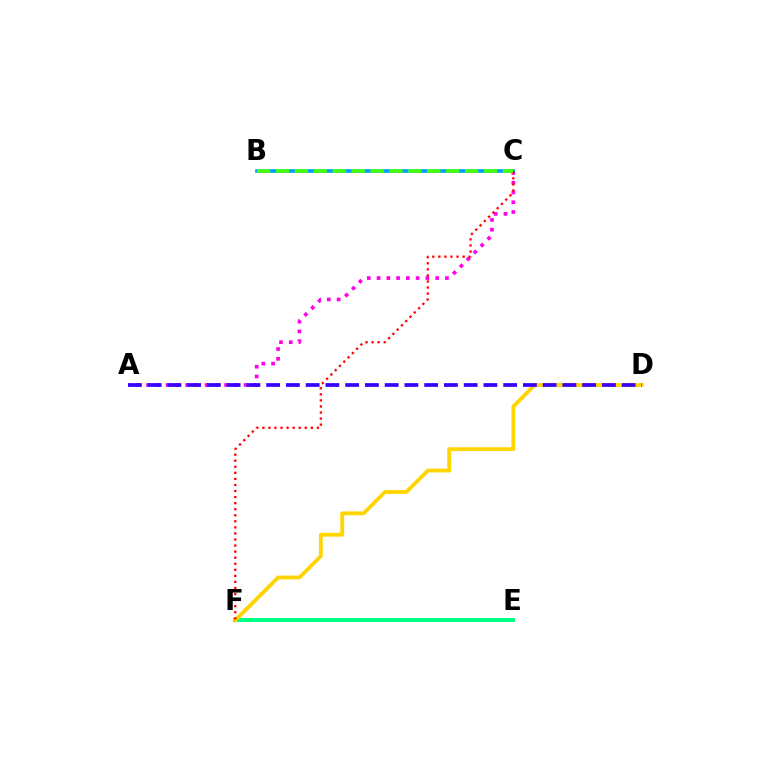{('A', 'C'): [{'color': '#ff00ed', 'line_style': 'dotted', 'thickness': 2.65}], ('E', 'F'): [{'color': '#00ff86', 'line_style': 'solid', 'thickness': 2.88}], ('B', 'C'): [{'color': '#009eff', 'line_style': 'solid', 'thickness': 2.61}, {'color': '#4fff00', 'line_style': 'dashed', 'thickness': 2.57}], ('D', 'F'): [{'color': '#ffd500', 'line_style': 'solid', 'thickness': 2.76}], ('C', 'F'): [{'color': '#ff0000', 'line_style': 'dotted', 'thickness': 1.65}], ('A', 'D'): [{'color': '#3700ff', 'line_style': 'dashed', 'thickness': 2.68}]}